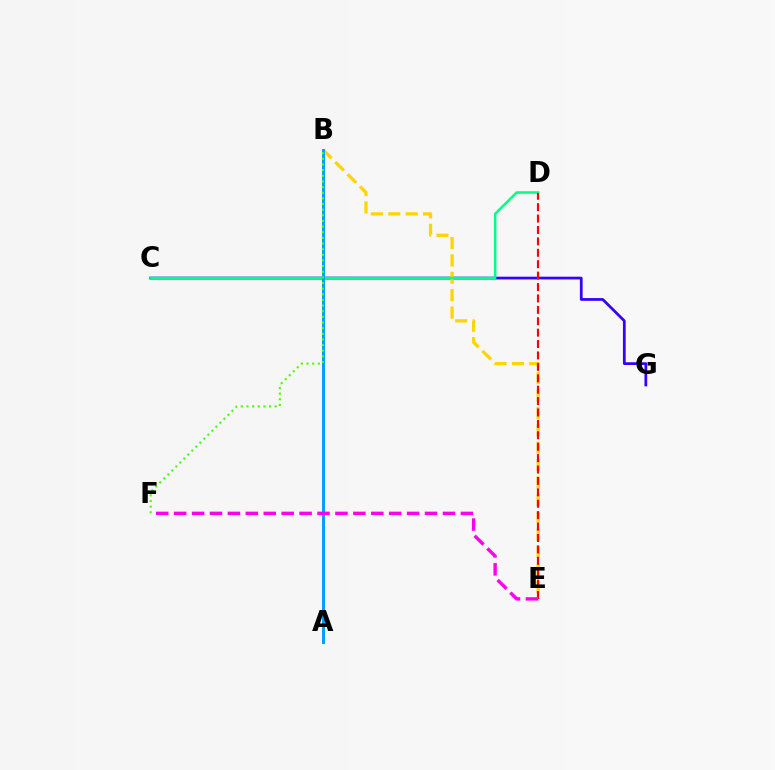{('C', 'G'): [{'color': '#3700ff', 'line_style': 'solid', 'thickness': 1.97}], ('B', 'E'): [{'color': '#ffd500', 'line_style': 'dashed', 'thickness': 2.36}], ('C', 'D'): [{'color': '#00ff86', 'line_style': 'solid', 'thickness': 1.84}], ('D', 'E'): [{'color': '#ff0000', 'line_style': 'dashed', 'thickness': 1.55}], ('A', 'B'): [{'color': '#009eff', 'line_style': 'solid', 'thickness': 2.12}], ('E', 'F'): [{'color': '#ff00ed', 'line_style': 'dashed', 'thickness': 2.43}], ('B', 'F'): [{'color': '#4fff00', 'line_style': 'dotted', 'thickness': 1.53}]}